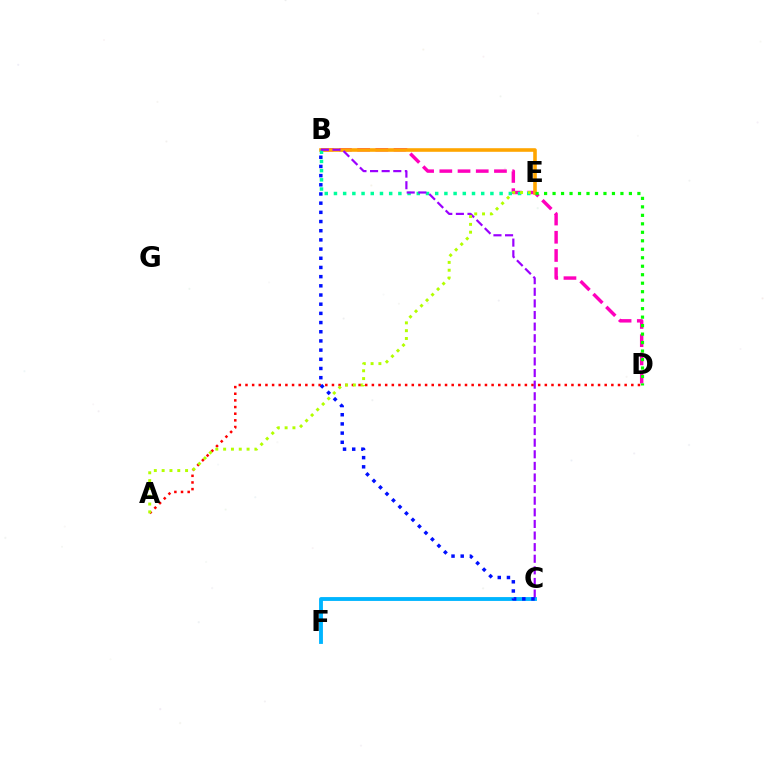{('B', 'D'): [{'color': '#ff00bd', 'line_style': 'dashed', 'thickness': 2.47}], ('B', 'E'): [{'color': '#ffa500', 'line_style': 'solid', 'thickness': 2.59}, {'color': '#00ff9d', 'line_style': 'dotted', 'thickness': 2.5}], ('D', 'E'): [{'color': '#08ff00', 'line_style': 'dotted', 'thickness': 2.3}], ('A', 'D'): [{'color': '#ff0000', 'line_style': 'dotted', 'thickness': 1.81}], ('C', 'F'): [{'color': '#00b5ff', 'line_style': 'solid', 'thickness': 2.77}], ('B', 'C'): [{'color': '#9b00ff', 'line_style': 'dashed', 'thickness': 1.58}, {'color': '#0010ff', 'line_style': 'dotted', 'thickness': 2.5}], ('A', 'E'): [{'color': '#b3ff00', 'line_style': 'dotted', 'thickness': 2.12}]}